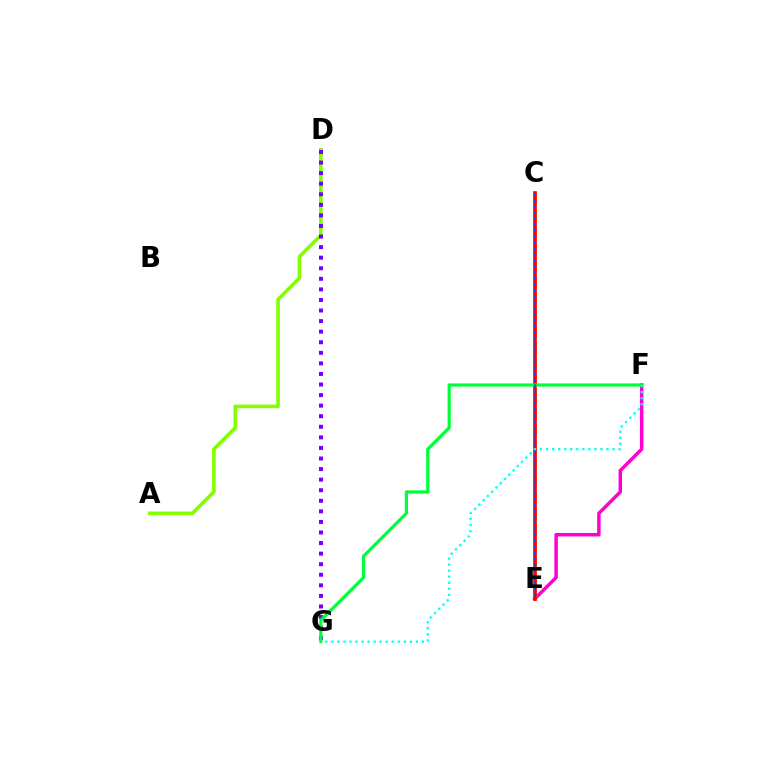{('E', 'F'): [{'color': '#ff00cf', 'line_style': 'solid', 'thickness': 2.5}], ('C', 'E'): [{'color': '#ffbd00', 'line_style': 'dashed', 'thickness': 2.25}, {'color': '#ff0000', 'line_style': 'solid', 'thickness': 2.64}, {'color': '#004bff', 'line_style': 'dotted', 'thickness': 1.63}], ('A', 'D'): [{'color': '#84ff00', 'line_style': 'solid', 'thickness': 2.63}], ('D', 'G'): [{'color': '#7200ff', 'line_style': 'dotted', 'thickness': 2.87}], ('F', 'G'): [{'color': '#00ff39', 'line_style': 'solid', 'thickness': 2.3}, {'color': '#00fff6', 'line_style': 'dotted', 'thickness': 1.64}]}